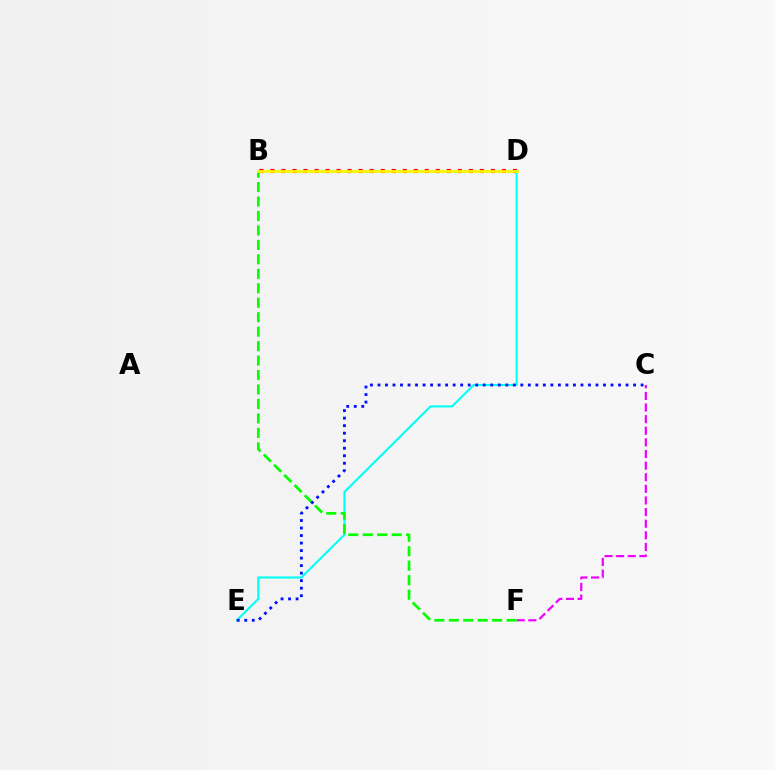{('C', 'F'): [{'color': '#ee00ff', 'line_style': 'dashed', 'thickness': 1.58}], ('B', 'D'): [{'color': '#ff0000', 'line_style': 'dotted', 'thickness': 2.99}, {'color': '#fcf500', 'line_style': 'solid', 'thickness': 1.99}], ('D', 'E'): [{'color': '#00fff6', 'line_style': 'solid', 'thickness': 1.51}], ('B', 'F'): [{'color': '#08ff00', 'line_style': 'dashed', 'thickness': 1.96}], ('C', 'E'): [{'color': '#0010ff', 'line_style': 'dotted', 'thickness': 2.04}]}